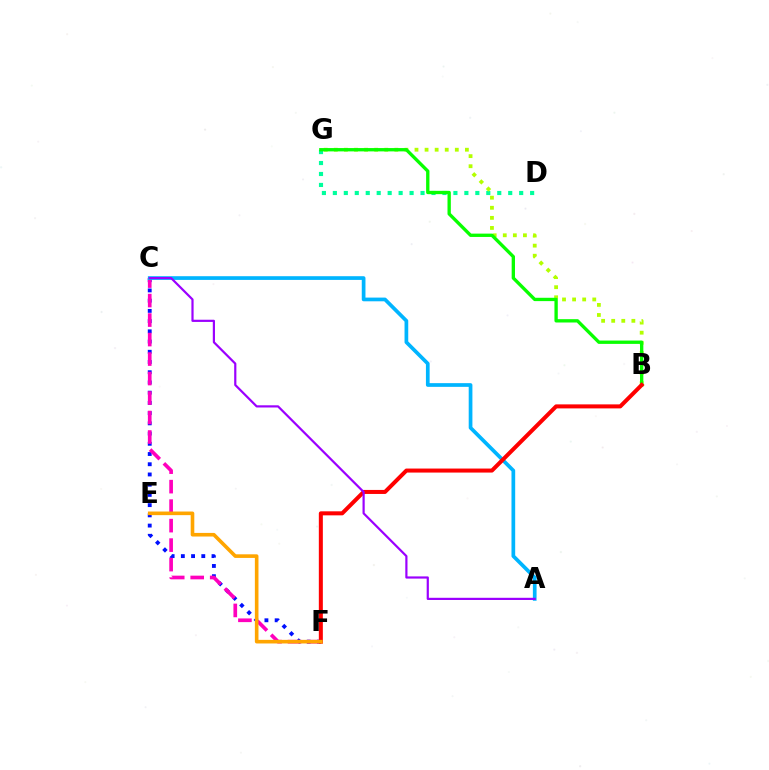{('C', 'F'): [{'color': '#0010ff', 'line_style': 'dotted', 'thickness': 2.78}, {'color': '#ff00bd', 'line_style': 'dashed', 'thickness': 2.65}], ('D', 'G'): [{'color': '#00ff9d', 'line_style': 'dotted', 'thickness': 2.98}], ('B', 'G'): [{'color': '#b3ff00', 'line_style': 'dotted', 'thickness': 2.74}, {'color': '#08ff00', 'line_style': 'solid', 'thickness': 2.4}], ('A', 'C'): [{'color': '#00b5ff', 'line_style': 'solid', 'thickness': 2.67}, {'color': '#9b00ff', 'line_style': 'solid', 'thickness': 1.58}], ('B', 'F'): [{'color': '#ff0000', 'line_style': 'solid', 'thickness': 2.89}], ('E', 'F'): [{'color': '#ffa500', 'line_style': 'solid', 'thickness': 2.6}]}